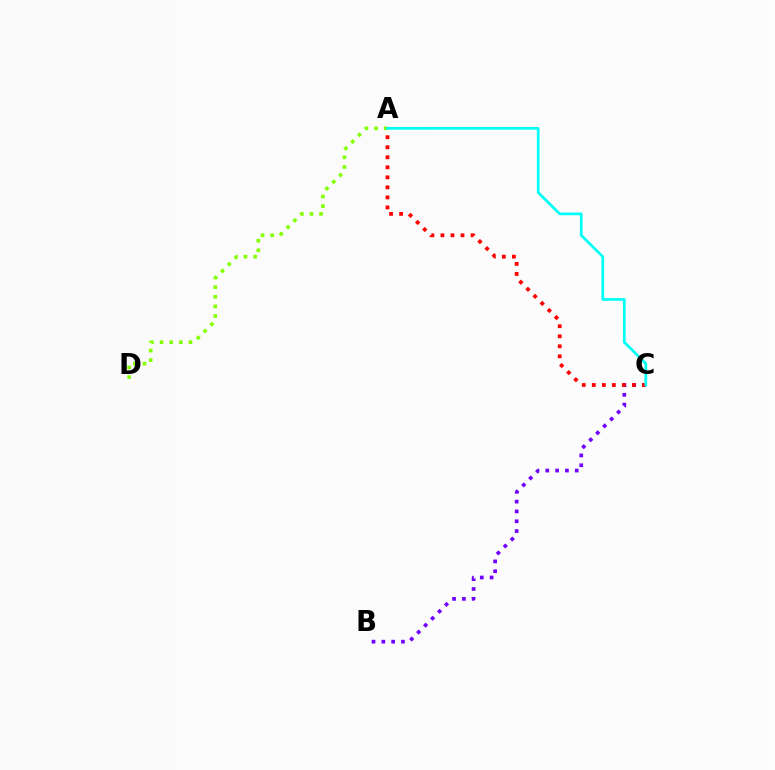{('B', 'C'): [{'color': '#7200ff', 'line_style': 'dotted', 'thickness': 2.67}], ('A', 'C'): [{'color': '#ff0000', 'line_style': 'dotted', 'thickness': 2.73}, {'color': '#00fff6', 'line_style': 'solid', 'thickness': 1.96}], ('A', 'D'): [{'color': '#84ff00', 'line_style': 'dotted', 'thickness': 2.61}]}